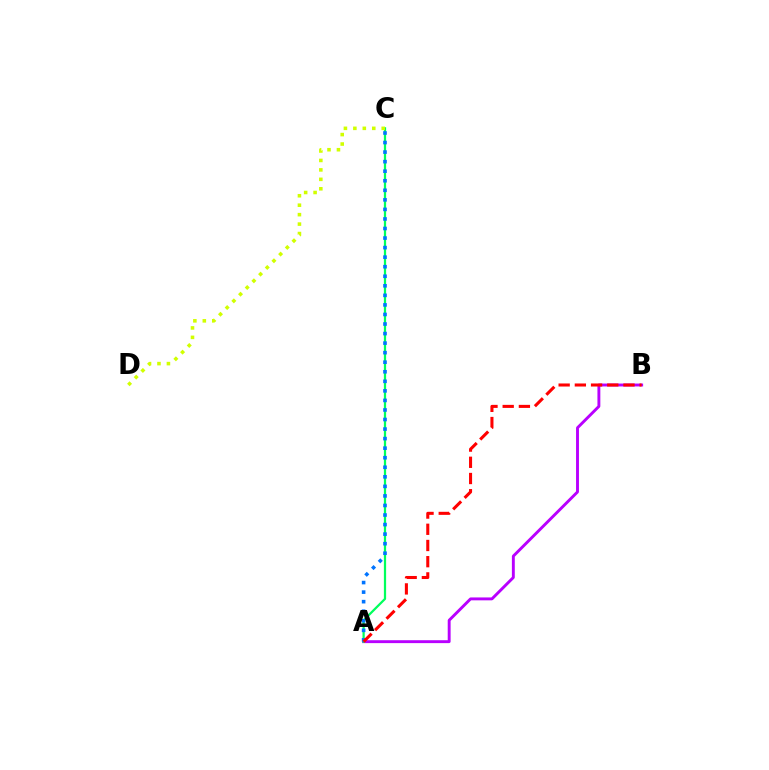{('A', 'B'): [{'color': '#b900ff', 'line_style': 'solid', 'thickness': 2.09}, {'color': '#ff0000', 'line_style': 'dashed', 'thickness': 2.2}], ('A', 'C'): [{'color': '#00ff5c', 'line_style': 'solid', 'thickness': 1.61}, {'color': '#0074ff', 'line_style': 'dotted', 'thickness': 2.59}], ('C', 'D'): [{'color': '#d1ff00', 'line_style': 'dotted', 'thickness': 2.57}]}